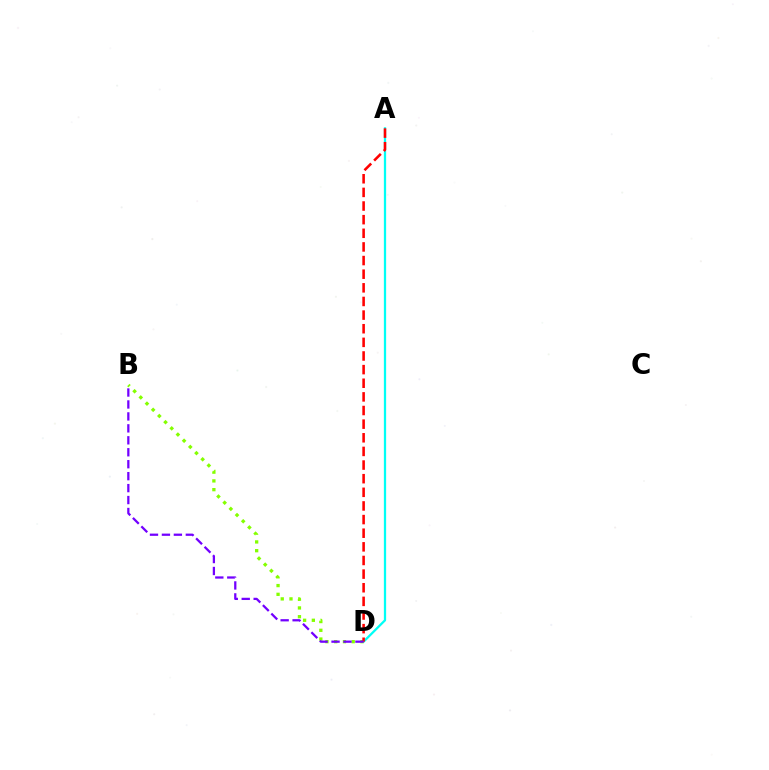{('A', 'D'): [{'color': '#00fff6', 'line_style': 'solid', 'thickness': 1.63}, {'color': '#ff0000', 'line_style': 'dashed', 'thickness': 1.85}], ('B', 'D'): [{'color': '#84ff00', 'line_style': 'dotted', 'thickness': 2.38}, {'color': '#7200ff', 'line_style': 'dashed', 'thickness': 1.62}]}